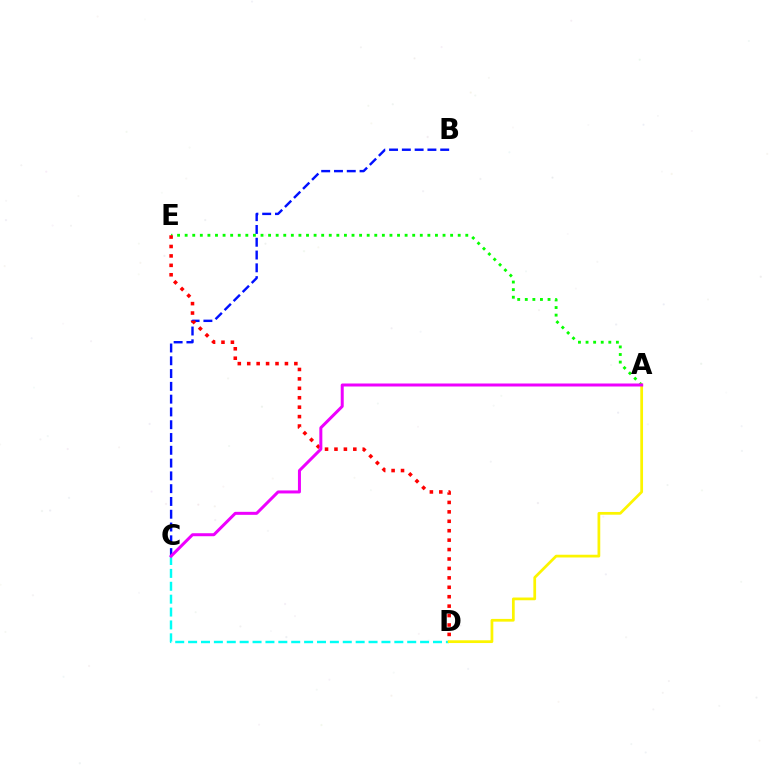{('C', 'D'): [{'color': '#00fff6', 'line_style': 'dashed', 'thickness': 1.75}], ('A', 'E'): [{'color': '#08ff00', 'line_style': 'dotted', 'thickness': 2.06}], ('B', 'C'): [{'color': '#0010ff', 'line_style': 'dashed', 'thickness': 1.74}], ('A', 'D'): [{'color': '#fcf500', 'line_style': 'solid', 'thickness': 1.97}], ('D', 'E'): [{'color': '#ff0000', 'line_style': 'dotted', 'thickness': 2.56}], ('A', 'C'): [{'color': '#ee00ff', 'line_style': 'solid', 'thickness': 2.16}]}